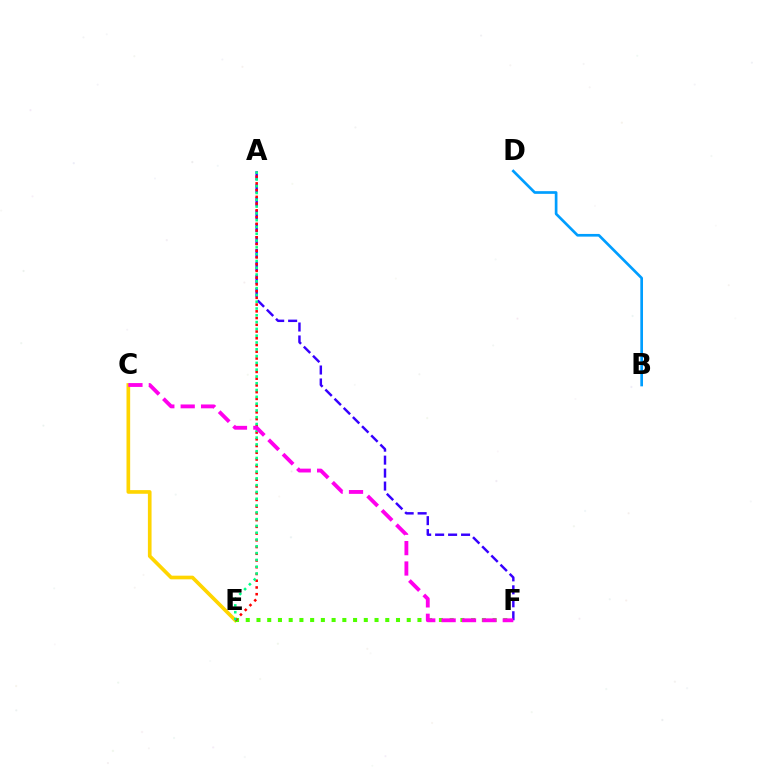{('B', 'D'): [{'color': '#009eff', 'line_style': 'solid', 'thickness': 1.93}], ('A', 'F'): [{'color': '#3700ff', 'line_style': 'dashed', 'thickness': 1.76}], ('C', 'E'): [{'color': '#ffd500', 'line_style': 'solid', 'thickness': 2.64}], ('E', 'F'): [{'color': '#4fff00', 'line_style': 'dotted', 'thickness': 2.92}], ('A', 'E'): [{'color': '#ff0000', 'line_style': 'dotted', 'thickness': 1.83}, {'color': '#00ff86', 'line_style': 'dotted', 'thickness': 1.85}], ('C', 'F'): [{'color': '#ff00ed', 'line_style': 'dashed', 'thickness': 2.77}]}